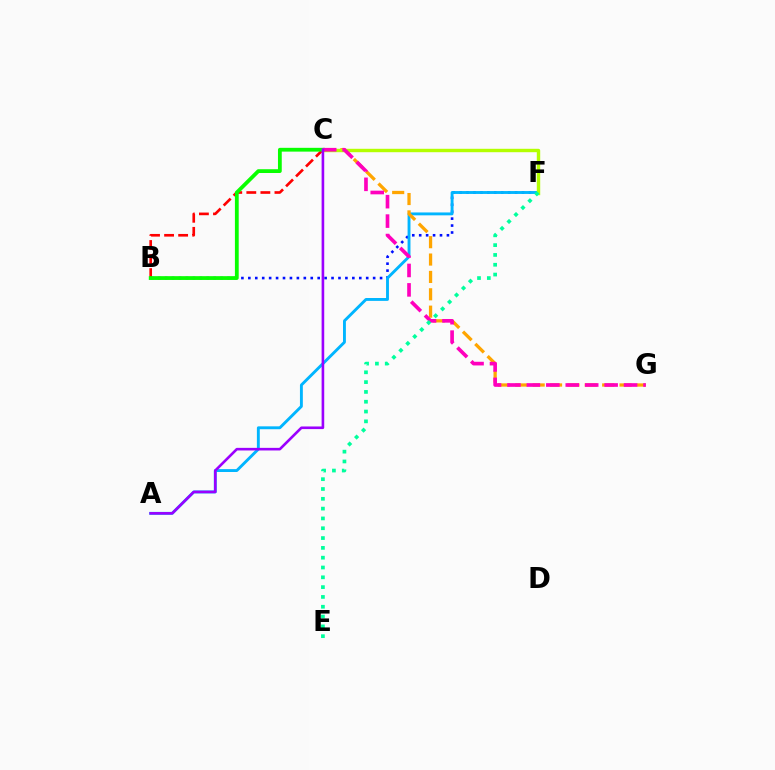{('B', 'C'): [{'color': '#ff0000', 'line_style': 'dashed', 'thickness': 1.91}, {'color': '#08ff00', 'line_style': 'solid', 'thickness': 2.73}], ('B', 'F'): [{'color': '#0010ff', 'line_style': 'dotted', 'thickness': 1.88}], ('A', 'F'): [{'color': '#00b5ff', 'line_style': 'solid', 'thickness': 2.08}], ('C', 'G'): [{'color': '#ffa500', 'line_style': 'dashed', 'thickness': 2.36}, {'color': '#ff00bd', 'line_style': 'dashed', 'thickness': 2.64}], ('C', 'F'): [{'color': '#b3ff00', 'line_style': 'solid', 'thickness': 2.45}], ('A', 'C'): [{'color': '#9b00ff', 'line_style': 'solid', 'thickness': 1.88}], ('E', 'F'): [{'color': '#00ff9d', 'line_style': 'dotted', 'thickness': 2.67}]}